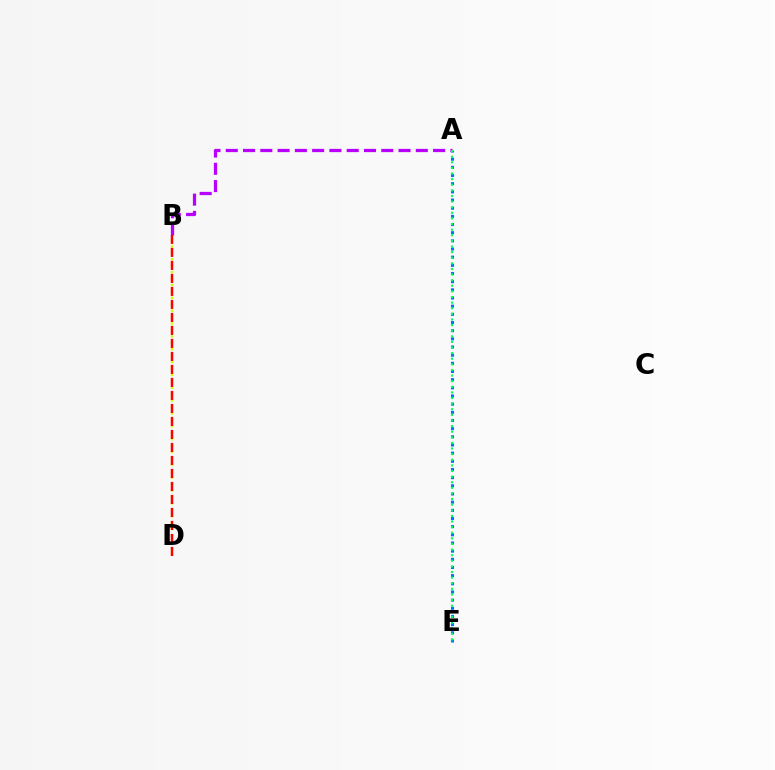{('A', 'B'): [{'color': '#b900ff', 'line_style': 'dashed', 'thickness': 2.35}], ('A', 'E'): [{'color': '#0074ff', 'line_style': 'dotted', 'thickness': 2.22}, {'color': '#00ff5c', 'line_style': 'dotted', 'thickness': 1.52}], ('B', 'D'): [{'color': '#d1ff00', 'line_style': 'dotted', 'thickness': 1.75}, {'color': '#ff0000', 'line_style': 'dashed', 'thickness': 1.77}]}